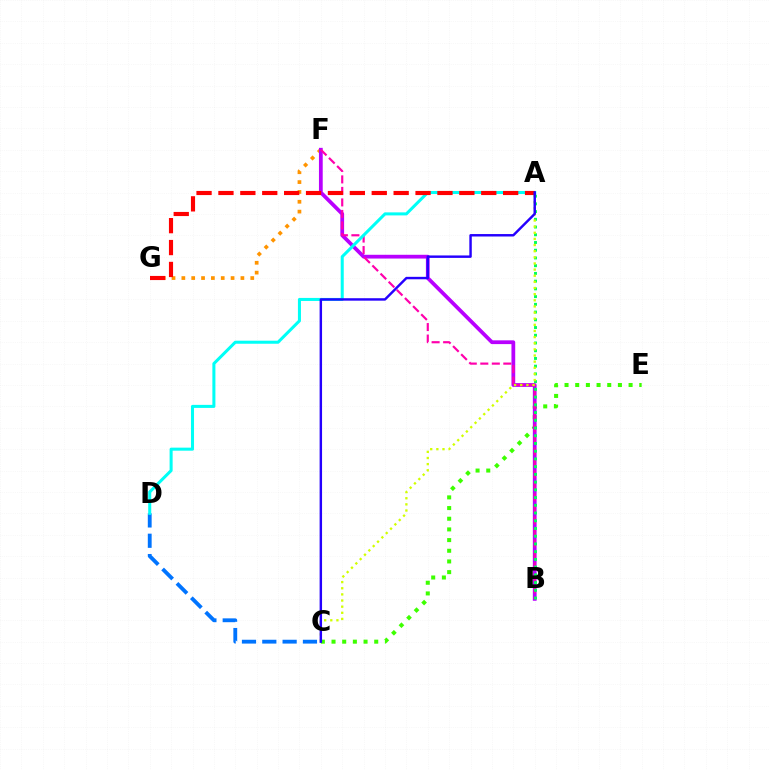{('F', 'G'): [{'color': '#ff9400', 'line_style': 'dotted', 'thickness': 2.67}], ('C', 'D'): [{'color': '#0074ff', 'line_style': 'dashed', 'thickness': 2.76}], ('C', 'E'): [{'color': '#3dff00', 'line_style': 'dotted', 'thickness': 2.9}], ('B', 'F'): [{'color': '#b900ff', 'line_style': 'solid', 'thickness': 2.71}, {'color': '#ff00ac', 'line_style': 'dashed', 'thickness': 1.56}], ('A', 'B'): [{'color': '#00ff5c', 'line_style': 'dotted', 'thickness': 2.1}], ('A', 'D'): [{'color': '#00fff6', 'line_style': 'solid', 'thickness': 2.19}], ('A', 'C'): [{'color': '#d1ff00', 'line_style': 'dotted', 'thickness': 1.67}, {'color': '#2500ff', 'line_style': 'solid', 'thickness': 1.76}], ('A', 'G'): [{'color': '#ff0000', 'line_style': 'dashed', 'thickness': 2.98}]}